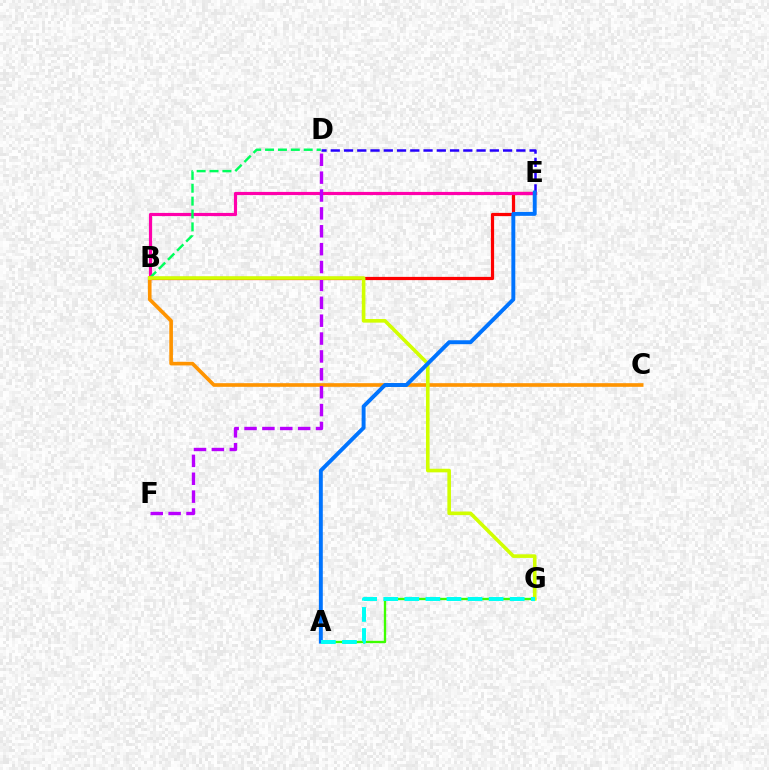{('D', 'E'): [{'color': '#2500ff', 'line_style': 'dashed', 'thickness': 1.8}], ('B', 'E'): [{'color': '#ff0000', 'line_style': 'solid', 'thickness': 2.32}, {'color': '#ff00ac', 'line_style': 'solid', 'thickness': 2.29}], ('B', 'D'): [{'color': '#00ff5c', 'line_style': 'dashed', 'thickness': 1.75}], ('A', 'G'): [{'color': '#3dff00', 'line_style': 'solid', 'thickness': 1.69}, {'color': '#00fff6', 'line_style': 'dashed', 'thickness': 2.86}], ('B', 'C'): [{'color': '#ff9400', 'line_style': 'solid', 'thickness': 2.63}], ('D', 'F'): [{'color': '#b900ff', 'line_style': 'dashed', 'thickness': 2.43}], ('B', 'G'): [{'color': '#d1ff00', 'line_style': 'solid', 'thickness': 2.6}], ('A', 'E'): [{'color': '#0074ff', 'line_style': 'solid', 'thickness': 2.82}]}